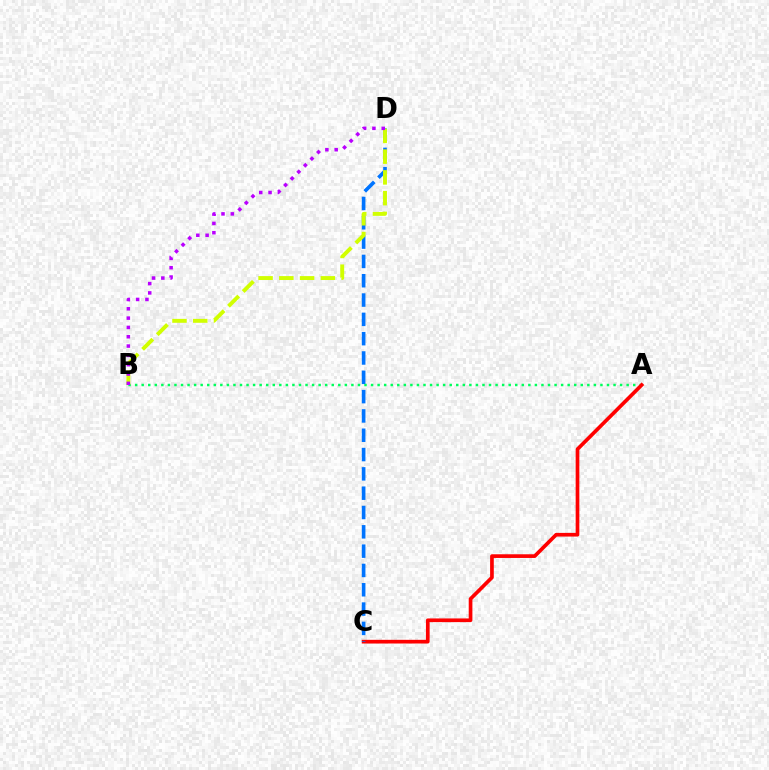{('A', 'B'): [{'color': '#00ff5c', 'line_style': 'dotted', 'thickness': 1.78}], ('A', 'C'): [{'color': '#ff0000', 'line_style': 'solid', 'thickness': 2.65}], ('C', 'D'): [{'color': '#0074ff', 'line_style': 'dashed', 'thickness': 2.62}], ('B', 'D'): [{'color': '#d1ff00', 'line_style': 'dashed', 'thickness': 2.82}, {'color': '#b900ff', 'line_style': 'dotted', 'thickness': 2.53}]}